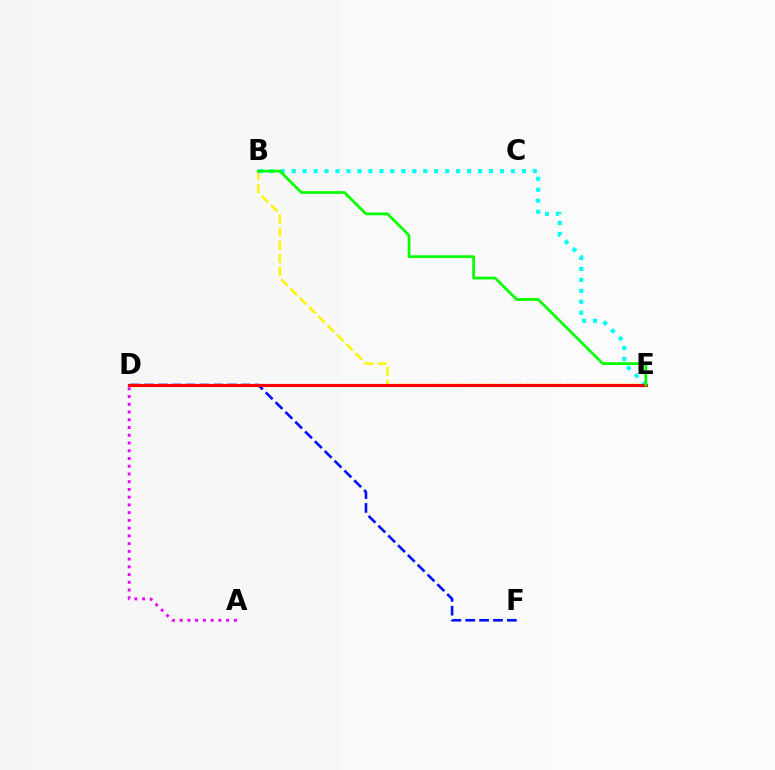{('B', 'E'): [{'color': '#fcf500', 'line_style': 'dashed', 'thickness': 1.78}, {'color': '#00fff6', 'line_style': 'dotted', 'thickness': 2.98}, {'color': '#08ff00', 'line_style': 'solid', 'thickness': 1.98}], ('D', 'F'): [{'color': '#0010ff', 'line_style': 'dashed', 'thickness': 1.88}], ('D', 'E'): [{'color': '#ff0000', 'line_style': 'solid', 'thickness': 2.26}], ('A', 'D'): [{'color': '#ee00ff', 'line_style': 'dotted', 'thickness': 2.1}]}